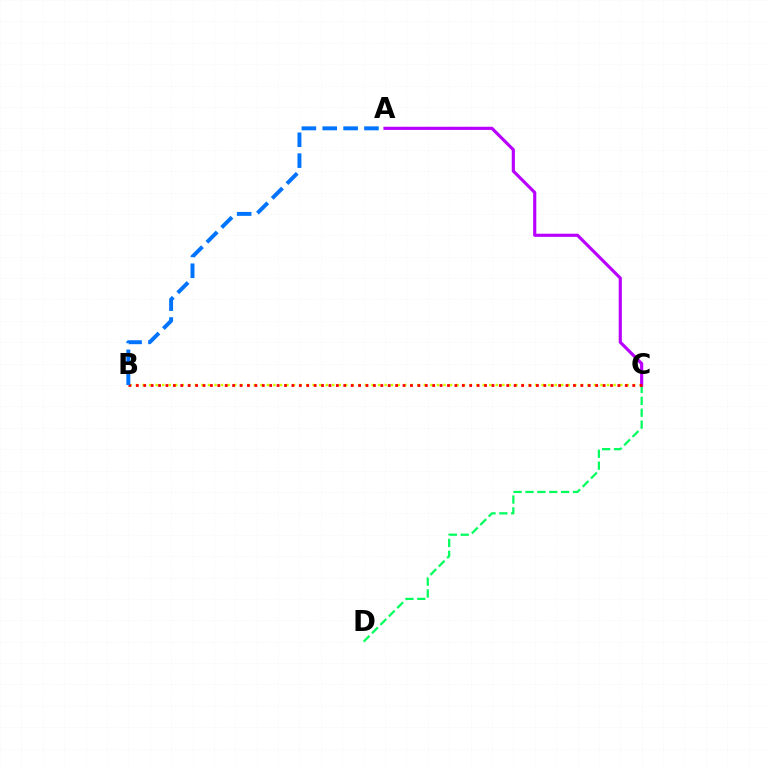{('B', 'C'): [{'color': '#d1ff00', 'line_style': 'dotted', 'thickness': 1.78}, {'color': '#ff0000', 'line_style': 'dotted', 'thickness': 2.01}], ('C', 'D'): [{'color': '#00ff5c', 'line_style': 'dashed', 'thickness': 1.61}], ('A', 'C'): [{'color': '#b900ff', 'line_style': 'solid', 'thickness': 2.27}], ('A', 'B'): [{'color': '#0074ff', 'line_style': 'dashed', 'thickness': 2.83}]}